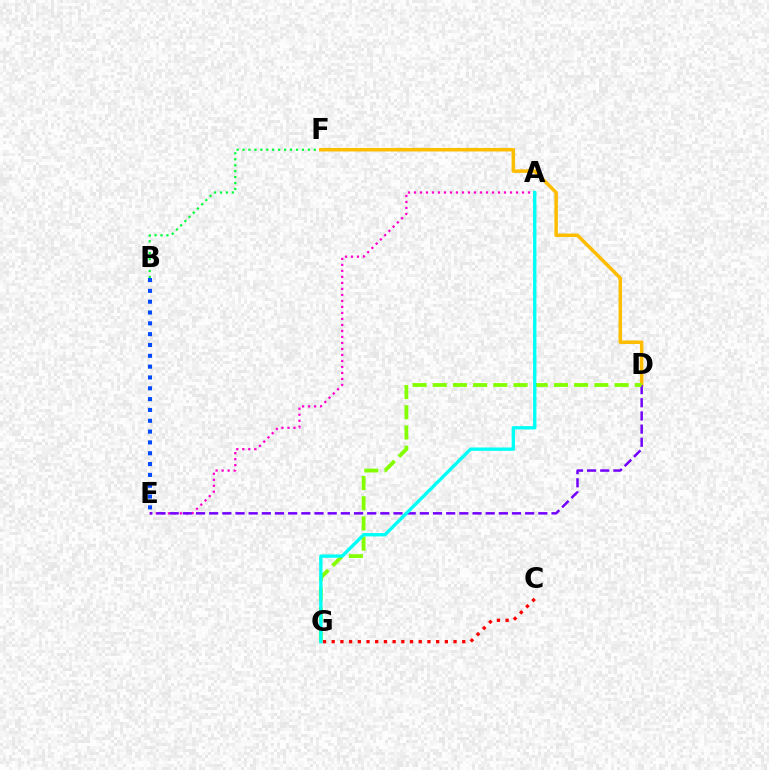{('B', 'F'): [{'color': '#00ff39', 'line_style': 'dotted', 'thickness': 1.61}], ('D', 'F'): [{'color': '#ffbd00', 'line_style': 'solid', 'thickness': 2.52}], ('A', 'E'): [{'color': '#ff00cf', 'line_style': 'dotted', 'thickness': 1.63}], ('D', 'E'): [{'color': '#7200ff', 'line_style': 'dashed', 'thickness': 1.79}], ('D', 'G'): [{'color': '#84ff00', 'line_style': 'dashed', 'thickness': 2.74}], ('C', 'G'): [{'color': '#ff0000', 'line_style': 'dotted', 'thickness': 2.36}], ('B', 'E'): [{'color': '#004bff', 'line_style': 'dotted', 'thickness': 2.94}], ('A', 'G'): [{'color': '#00fff6', 'line_style': 'solid', 'thickness': 2.41}]}